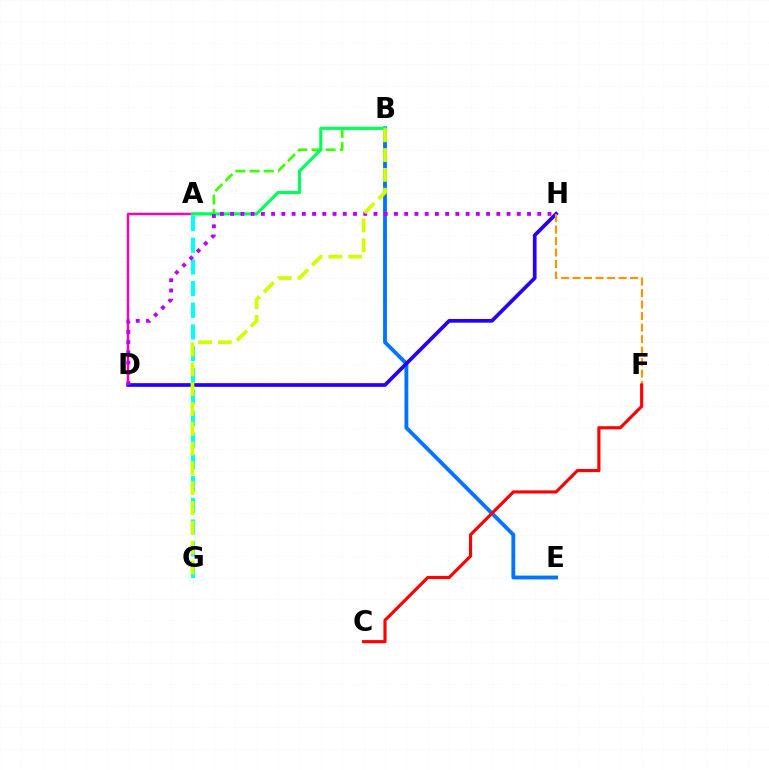{('B', 'E'): [{'color': '#0074ff', 'line_style': 'solid', 'thickness': 2.76}], ('A', 'B'): [{'color': '#3dff00', 'line_style': 'dashed', 'thickness': 1.92}, {'color': '#00ff5c', 'line_style': 'solid', 'thickness': 2.27}], ('A', 'G'): [{'color': '#00fff6', 'line_style': 'dashed', 'thickness': 2.95}], ('A', 'D'): [{'color': '#ff00ac', 'line_style': 'solid', 'thickness': 1.78}], ('D', 'H'): [{'color': '#2500ff', 'line_style': 'solid', 'thickness': 2.66}, {'color': '#b900ff', 'line_style': 'dotted', 'thickness': 2.78}], ('F', 'H'): [{'color': '#ff9400', 'line_style': 'dashed', 'thickness': 1.56}], ('C', 'F'): [{'color': '#ff0000', 'line_style': 'solid', 'thickness': 2.27}], ('B', 'G'): [{'color': '#d1ff00', 'line_style': 'dashed', 'thickness': 2.69}]}